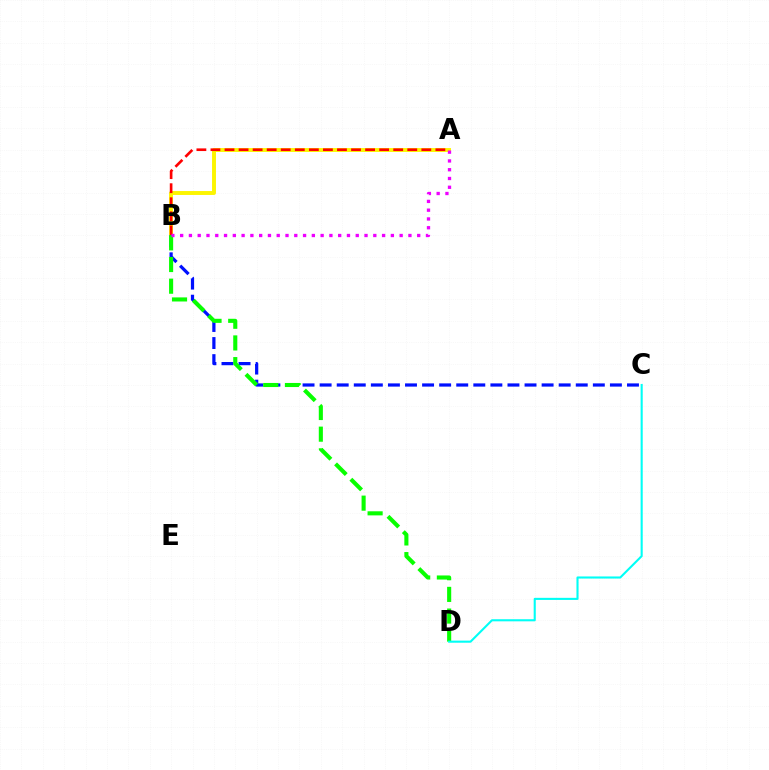{('A', 'B'): [{'color': '#fcf500', 'line_style': 'solid', 'thickness': 2.82}, {'color': '#ff0000', 'line_style': 'dashed', 'thickness': 1.91}, {'color': '#ee00ff', 'line_style': 'dotted', 'thickness': 2.39}], ('B', 'C'): [{'color': '#0010ff', 'line_style': 'dashed', 'thickness': 2.32}], ('B', 'D'): [{'color': '#08ff00', 'line_style': 'dashed', 'thickness': 2.94}], ('C', 'D'): [{'color': '#00fff6', 'line_style': 'solid', 'thickness': 1.51}]}